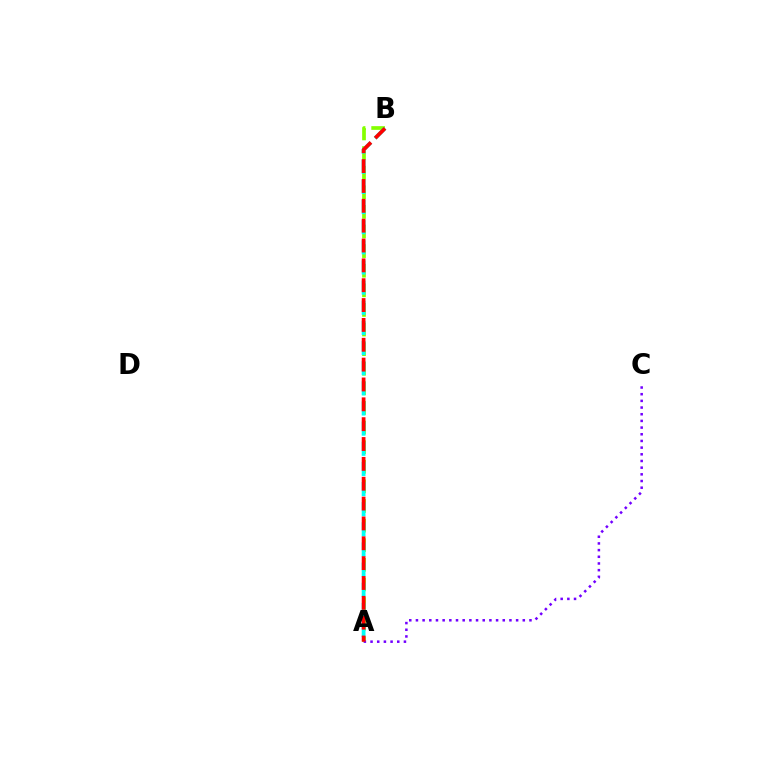{('A', 'B'): [{'color': '#84ff00', 'line_style': 'dashed', 'thickness': 2.66}, {'color': '#00fff6', 'line_style': 'dashed', 'thickness': 2.74}, {'color': '#ff0000', 'line_style': 'dashed', 'thickness': 2.7}], ('A', 'C'): [{'color': '#7200ff', 'line_style': 'dotted', 'thickness': 1.81}]}